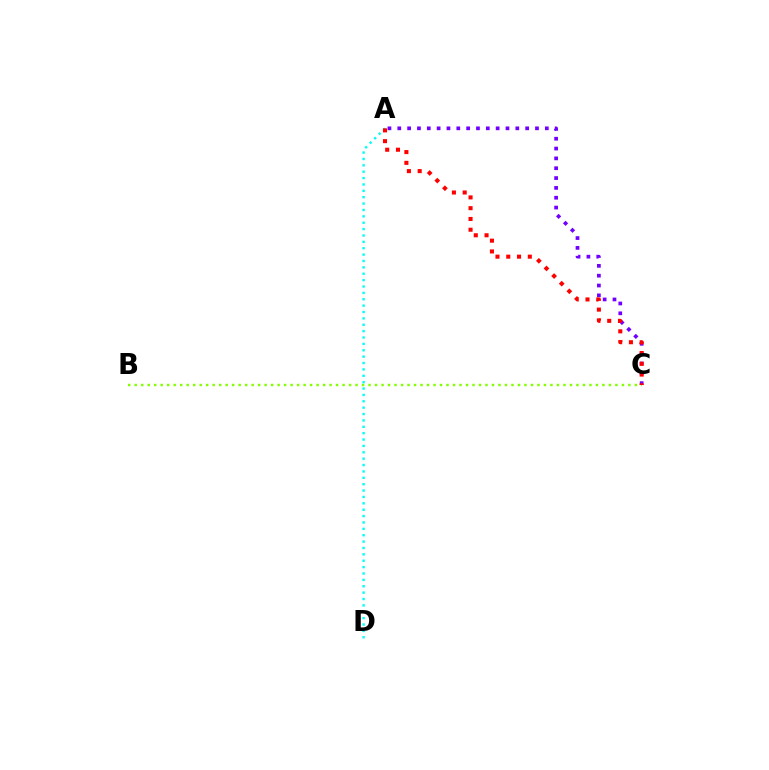{('A', 'C'): [{'color': '#7200ff', 'line_style': 'dotted', 'thickness': 2.67}, {'color': '#ff0000', 'line_style': 'dotted', 'thickness': 2.93}], ('B', 'C'): [{'color': '#84ff00', 'line_style': 'dotted', 'thickness': 1.76}], ('A', 'D'): [{'color': '#00fff6', 'line_style': 'dotted', 'thickness': 1.73}]}